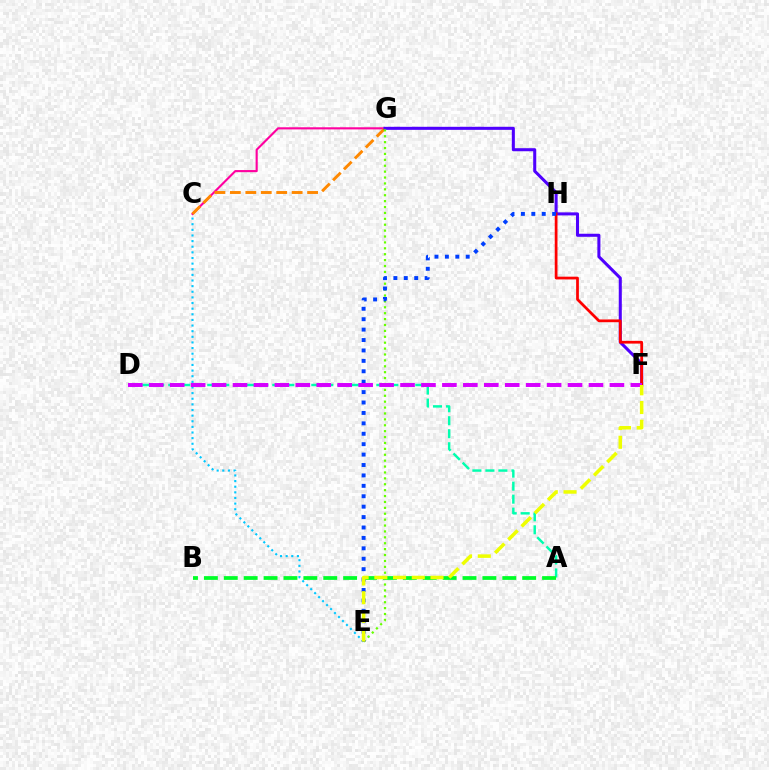{('C', 'E'): [{'color': '#00c7ff', 'line_style': 'dotted', 'thickness': 1.53}], ('C', 'G'): [{'color': '#ff00a0', 'line_style': 'solid', 'thickness': 1.53}, {'color': '#ff8800', 'line_style': 'dashed', 'thickness': 2.1}], ('A', 'D'): [{'color': '#00ffaf', 'line_style': 'dashed', 'thickness': 1.77}], ('F', 'G'): [{'color': '#4f00ff', 'line_style': 'solid', 'thickness': 2.19}], ('E', 'G'): [{'color': '#66ff00', 'line_style': 'dotted', 'thickness': 1.6}], ('F', 'H'): [{'color': '#ff0000', 'line_style': 'solid', 'thickness': 1.97}], ('E', 'H'): [{'color': '#003fff', 'line_style': 'dotted', 'thickness': 2.83}], ('D', 'F'): [{'color': '#d600ff', 'line_style': 'dashed', 'thickness': 2.84}], ('A', 'B'): [{'color': '#00ff27', 'line_style': 'dashed', 'thickness': 2.7}], ('E', 'F'): [{'color': '#eeff00', 'line_style': 'dashed', 'thickness': 2.54}]}